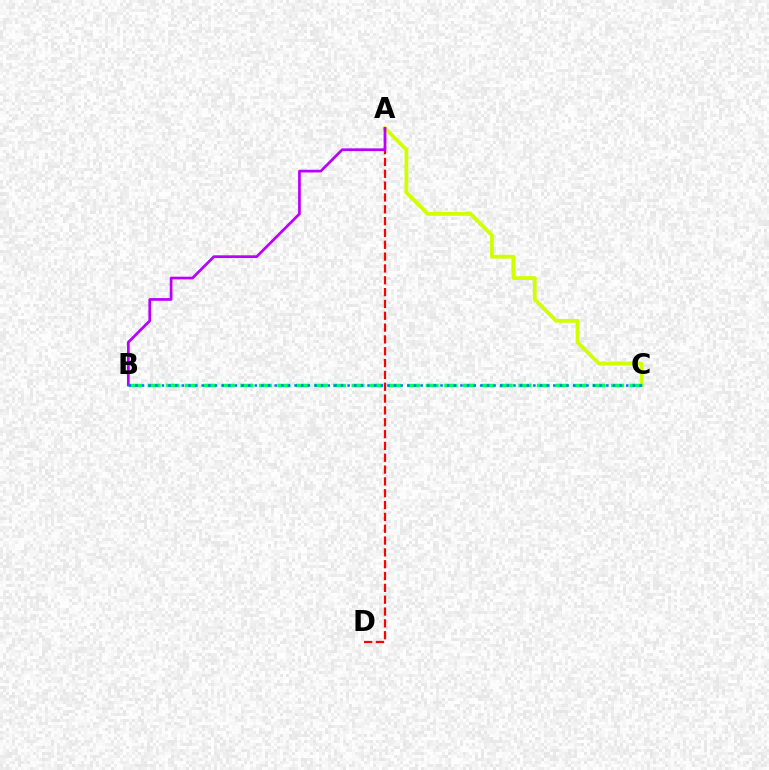{('A', 'C'): [{'color': '#d1ff00', 'line_style': 'solid', 'thickness': 2.74}], ('B', 'C'): [{'color': '#00ff5c', 'line_style': 'dashed', 'thickness': 2.52}, {'color': '#0074ff', 'line_style': 'dotted', 'thickness': 1.8}], ('A', 'D'): [{'color': '#ff0000', 'line_style': 'dashed', 'thickness': 1.61}], ('A', 'B'): [{'color': '#b900ff', 'line_style': 'solid', 'thickness': 1.95}]}